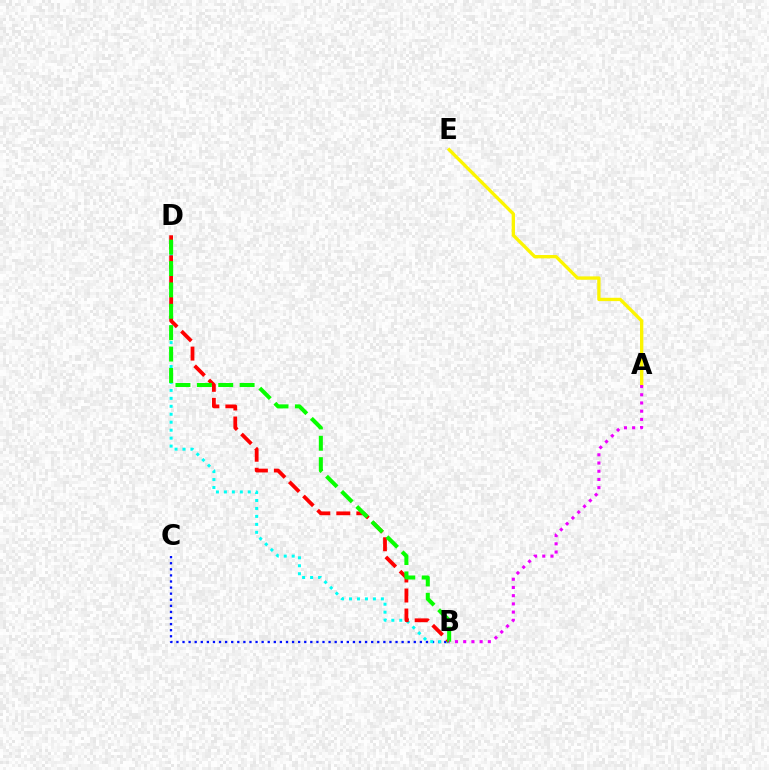{('B', 'C'): [{'color': '#0010ff', 'line_style': 'dotted', 'thickness': 1.65}], ('A', 'E'): [{'color': '#fcf500', 'line_style': 'solid', 'thickness': 2.4}], ('B', 'D'): [{'color': '#00fff6', 'line_style': 'dotted', 'thickness': 2.16}, {'color': '#ff0000', 'line_style': 'dashed', 'thickness': 2.72}, {'color': '#08ff00', 'line_style': 'dashed', 'thickness': 2.91}], ('A', 'B'): [{'color': '#ee00ff', 'line_style': 'dotted', 'thickness': 2.23}]}